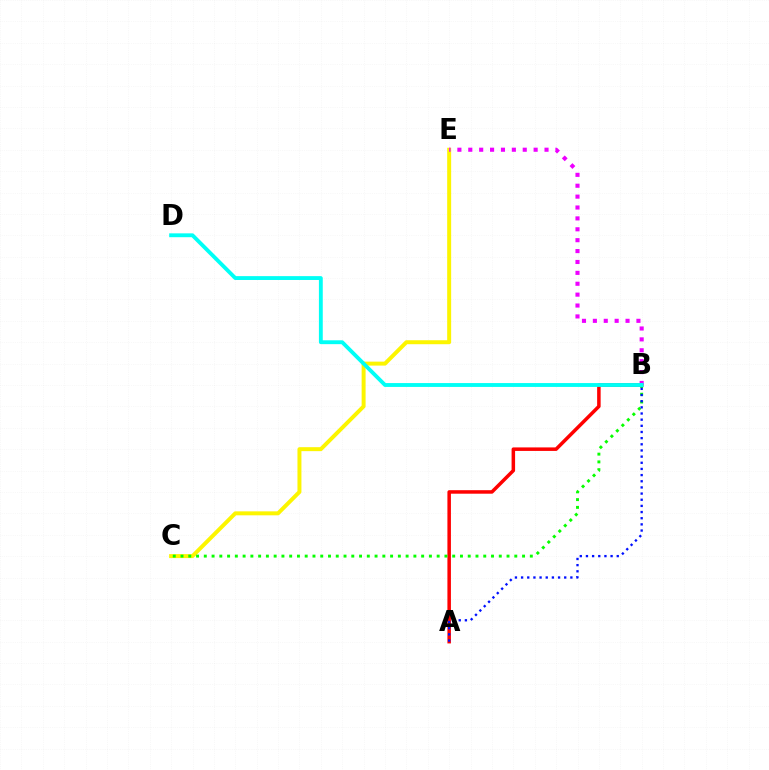{('A', 'B'): [{'color': '#ff0000', 'line_style': 'solid', 'thickness': 2.53}, {'color': '#0010ff', 'line_style': 'dotted', 'thickness': 1.67}], ('C', 'E'): [{'color': '#fcf500', 'line_style': 'solid', 'thickness': 2.86}], ('B', 'C'): [{'color': '#08ff00', 'line_style': 'dotted', 'thickness': 2.11}], ('B', 'E'): [{'color': '#ee00ff', 'line_style': 'dotted', 'thickness': 2.96}], ('B', 'D'): [{'color': '#00fff6', 'line_style': 'solid', 'thickness': 2.78}]}